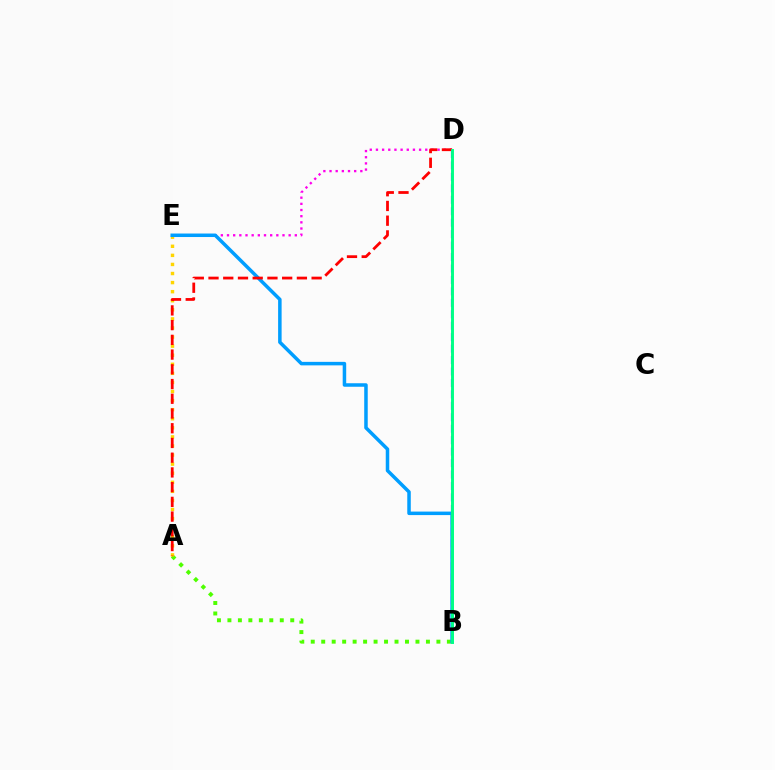{('B', 'D'): [{'color': '#3700ff', 'line_style': 'dashed', 'thickness': 1.56}, {'color': '#00ff86', 'line_style': 'solid', 'thickness': 2.11}], ('D', 'E'): [{'color': '#ff00ed', 'line_style': 'dotted', 'thickness': 1.67}], ('A', 'B'): [{'color': '#4fff00', 'line_style': 'dotted', 'thickness': 2.85}], ('A', 'E'): [{'color': '#ffd500', 'line_style': 'dotted', 'thickness': 2.47}], ('B', 'E'): [{'color': '#009eff', 'line_style': 'solid', 'thickness': 2.52}], ('A', 'D'): [{'color': '#ff0000', 'line_style': 'dashed', 'thickness': 2.0}]}